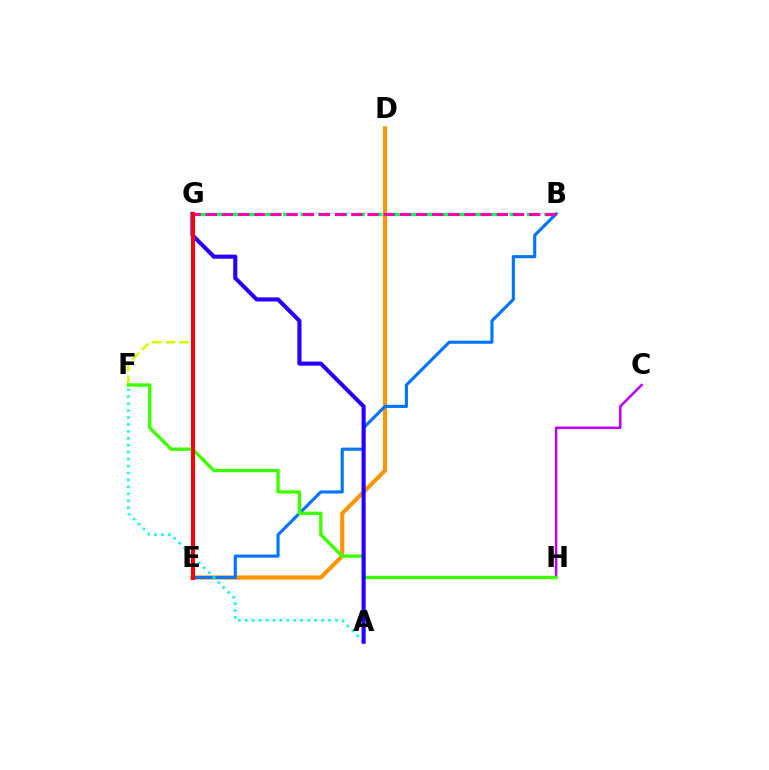{('B', 'G'): [{'color': '#00ff5c', 'line_style': 'dashed', 'thickness': 2.37}, {'color': '#ff00ac', 'line_style': 'dashed', 'thickness': 2.2}], ('D', 'E'): [{'color': '#ff9400', 'line_style': 'solid', 'thickness': 2.96}], ('B', 'E'): [{'color': '#0074ff', 'line_style': 'solid', 'thickness': 2.23}], ('F', 'G'): [{'color': '#d1ff00', 'line_style': 'dashed', 'thickness': 1.84}], ('A', 'F'): [{'color': '#00fff6', 'line_style': 'dotted', 'thickness': 1.89}], ('C', 'H'): [{'color': '#b900ff', 'line_style': 'solid', 'thickness': 1.8}], ('F', 'H'): [{'color': '#3dff00', 'line_style': 'solid', 'thickness': 2.41}], ('A', 'G'): [{'color': '#2500ff', 'line_style': 'solid', 'thickness': 2.96}], ('E', 'G'): [{'color': '#ff0000', 'line_style': 'solid', 'thickness': 2.94}]}